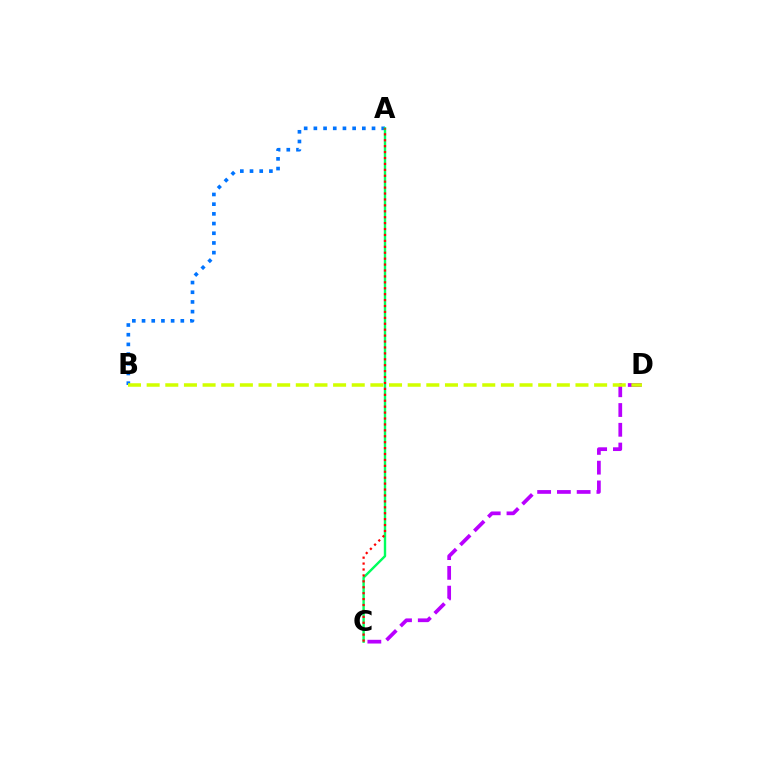{('A', 'B'): [{'color': '#0074ff', 'line_style': 'dotted', 'thickness': 2.63}], ('A', 'C'): [{'color': '#00ff5c', 'line_style': 'solid', 'thickness': 1.72}, {'color': '#ff0000', 'line_style': 'dotted', 'thickness': 1.61}], ('C', 'D'): [{'color': '#b900ff', 'line_style': 'dashed', 'thickness': 2.68}], ('B', 'D'): [{'color': '#d1ff00', 'line_style': 'dashed', 'thickness': 2.53}]}